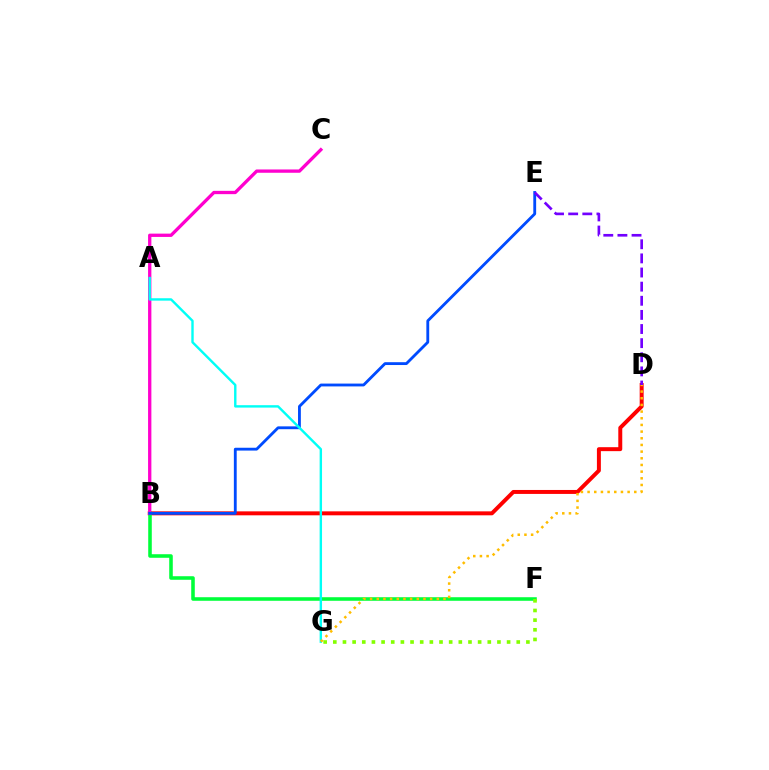{('B', 'D'): [{'color': '#ff0000', 'line_style': 'solid', 'thickness': 2.85}], ('B', 'F'): [{'color': '#00ff39', 'line_style': 'solid', 'thickness': 2.57}], ('B', 'C'): [{'color': '#ff00cf', 'line_style': 'solid', 'thickness': 2.38}], ('B', 'E'): [{'color': '#004bff', 'line_style': 'solid', 'thickness': 2.04}], ('F', 'G'): [{'color': '#84ff00', 'line_style': 'dotted', 'thickness': 2.62}], ('A', 'G'): [{'color': '#00fff6', 'line_style': 'solid', 'thickness': 1.73}], ('D', 'G'): [{'color': '#ffbd00', 'line_style': 'dotted', 'thickness': 1.81}], ('D', 'E'): [{'color': '#7200ff', 'line_style': 'dashed', 'thickness': 1.92}]}